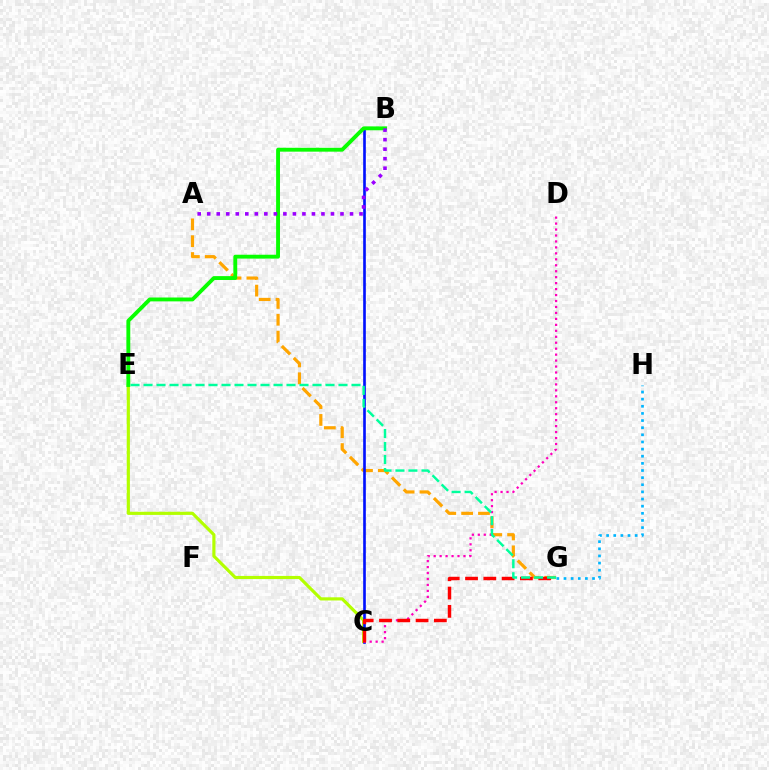{('C', 'E'): [{'color': '#b3ff00', 'line_style': 'solid', 'thickness': 2.27}], ('A', 'G'): [{'color': '#ffa500', 'line_style': 'dashed', 'thickness': 2.29}], ('B', 'C'): [{'color': '#0010ff', 'line_style': 'solid', 'thickness': 1.91}], ('B', 'E'): [{'color': '#08ff00', 'line_style': 'solid', 'thickness': 2.78}], ('C', 'D'): [{'color': '#ff00bd', 'line_style': 'dotted', 'thickness': 1.62}], ('A', 'B'): [{'color': '#9b00ff', 'line_style': 'dotted', 'thickness': 2.59}], ('C', 'G'): [{'color': '#ff0000', 'line_style': 'dashed', 'thickness': 2.49}], ('G', 'H'): [{'color': '#00b5ff', 'line_style': 'dotted', 'thickness': 1.94}], ('E', 'G'): [{'color': '#00ff9d', 'line_style': 'dashed', 'thickness': 1.77}]}